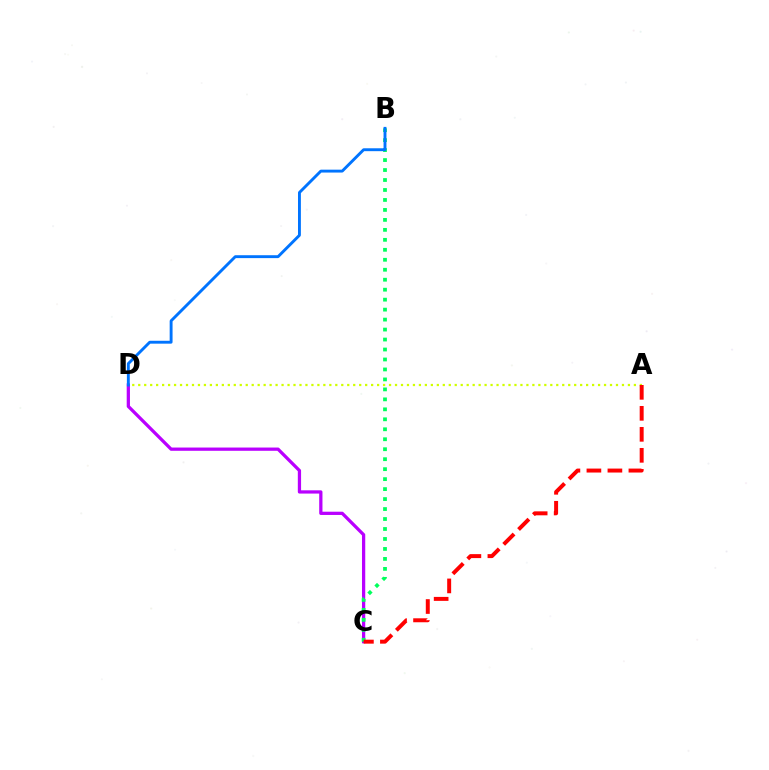{('C', 'D'): [{'color': '#b900ff', 'line_style': 'solid', 'thickness': 2.34}], ('B', 'C'): [{'color': '#00ff5c', 'line_style': 'dotted', 'thickness': 2.71}], ('A', 'D'): [{'color': '#d1ff00', 'line_style': 'dotted', 'thickness': 1.62}], ('B', 'D'): [{'color': '#0074ff', 'line_style': 'solid', 'thickness': 2.08}], ('A', 'C'): [{'color': '#ff0000', 'line_style': 'dashed', 'thickness': 2.85}]}